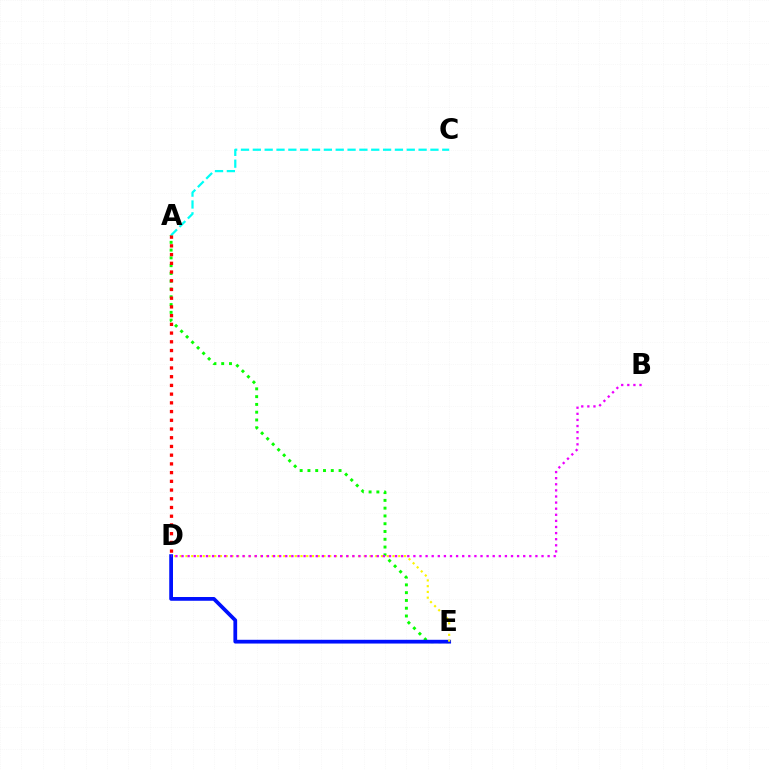{('A', 'E'): [{'color': '#08ff00', 'line_style': 'dotted', 'thickness': 2.11}], ('D', 'E'): [{'color': '#0010ff', 'line_style': 'solid', 'thickness': 2.7}, {'color': '#fcf500', 'line_style': 'dotted', 'thickness': 1.56}], ('B', 'D'): [{'color': '#ee00ff', 'line_style': 'dotted', 'thickness': 1.66}], ('A', 'C'): [{'color': '#00fff6', 'line_style': 'dashed', 'thickness': 1.61}], ('A', 'D'): [{'color': '#ff0000', 'line_style': 'dotted', 'thickness': 2.37}]}